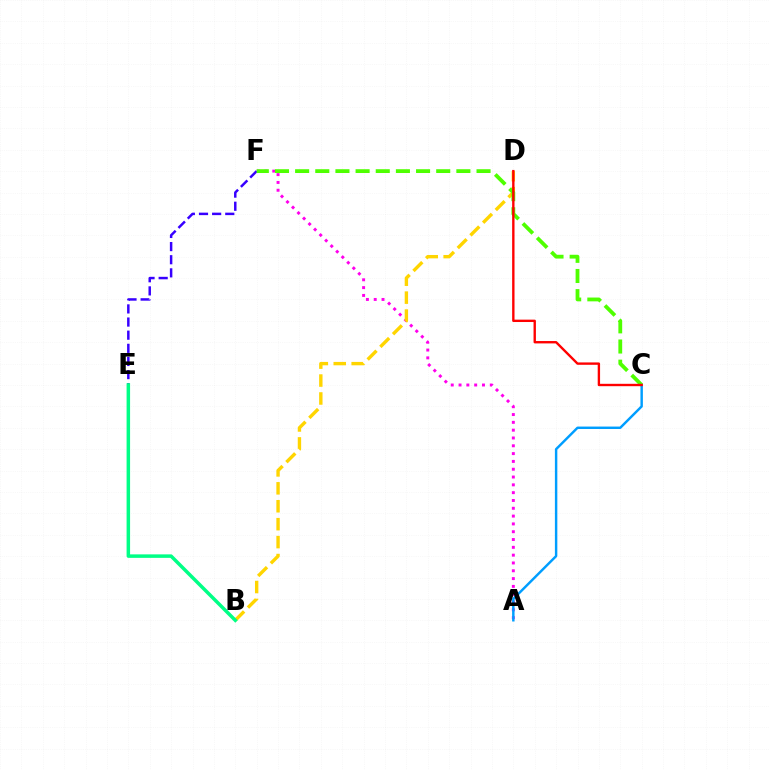{('A', 'F'): [{'color': '#ff00ed', 'line_style': 'dotted', 'thickness': 2.12}], ('B', 'D'): [{'color': '#ffd500', 'line_style': 'dashed', 'thickness': 2.44}], ('E', 'F'): [{'color': '#3700ff', 'line_style': 'dashed', 'thickness': 1.78}], ('A', 'C'): [{'color': '#009eff', 'line_style': 'solid', 'thickness': 1.76}], ('C', 'F'): [{'color': '#4fff00', 'line_style': 'dashed', 'thickness': 2.74}], ('C', 'D'): [{'color': '#ff0000', 'line_style': 'solid', 'thickness': 1.71}], ('B', 'E'): [{'color': '#00ff86', 'line_style': 'solid', 'thickness': 2.52}]}